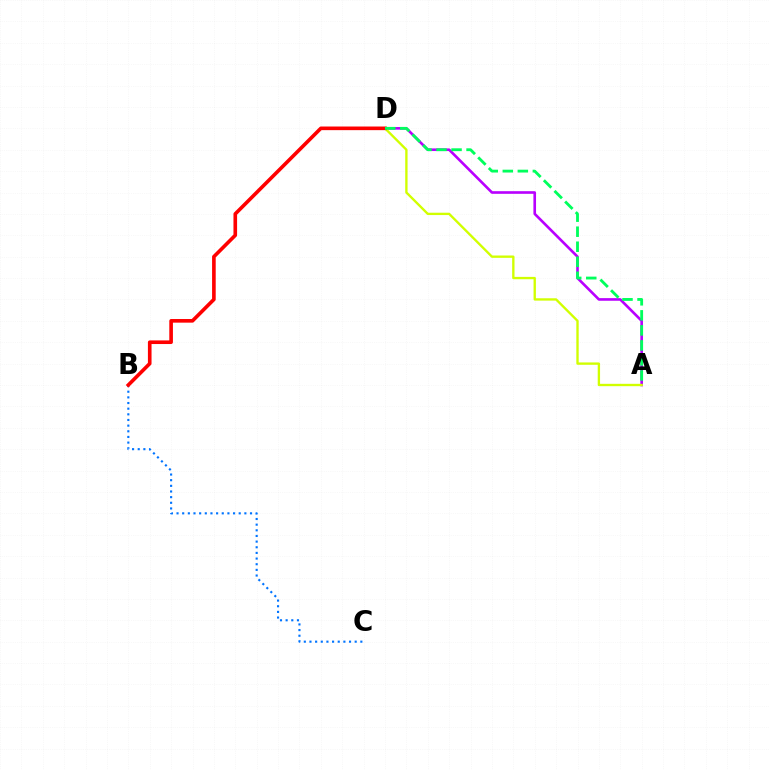{('A', 'D'): [{'color': '#b900ff', 'line_style': 'solid', 'thickness': 1.9}, {'color': '#d1ff00', 'line_style': 'solid', 'thickness': 1.69}, {'color': '#00ff5c', 'line_style': 'dashed', 'thickness': 2.04}], ('B', 'C'): [{'color': '#0074ff', 'line_style': 'dotted', 'thickness': 1.54}], ('B', 'D'): [{'color': '#ff0000', 'line_style': 'solid', 'thickness': 2.61}]}